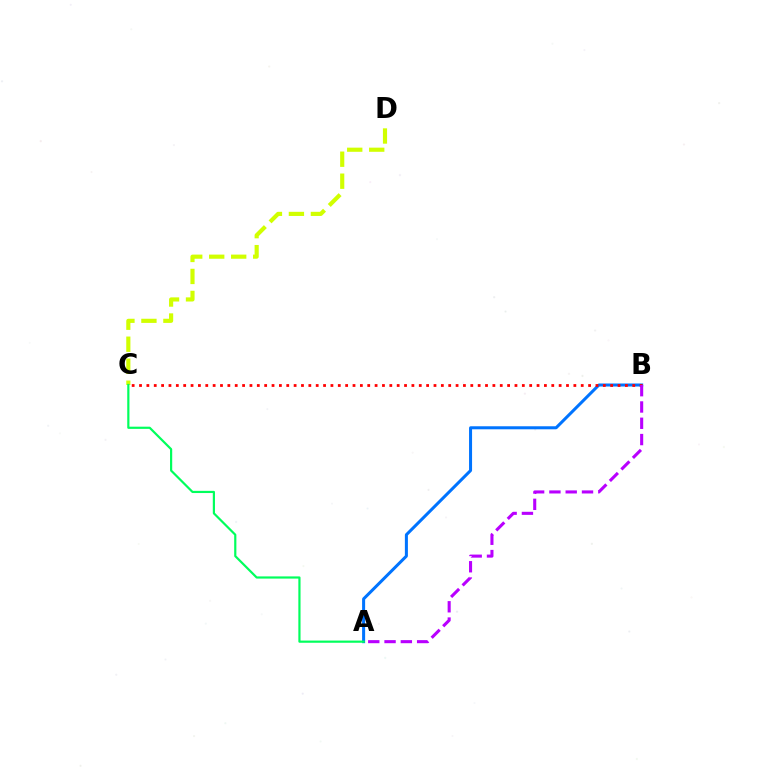{('A', 'B'): [{'color': '#0074ff', 'line_style': 'solid', 'thickness': 2.18}, {'color': '#b900ff', 'line_style': 'dashed', 'thickness': 2.21}], ('C', 'D'): [{'color': '#d1ff00', 'line_style': 'dashed', 'thickness': 2.99}], ('B', 'C'): [{'color': '#ff0000', 'line_style': 'dotted', 'thickness': 2.0}], ('A', 'C'): [{'color': '#00ff5c', 'line_style': 'solid', 'thickness': 1.58}]}